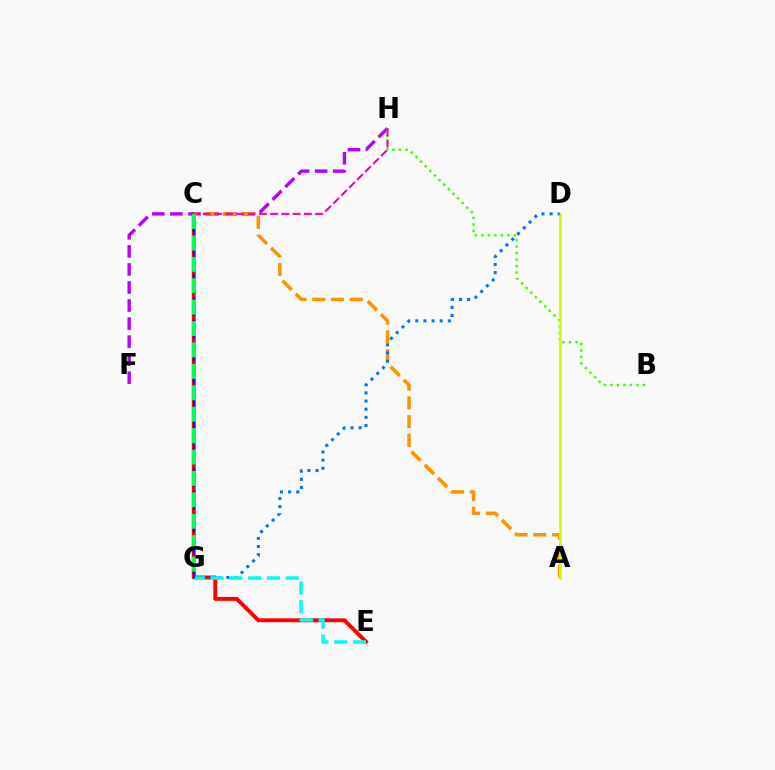{('C', 'E'): [{'color': '#ff0000', 'line_style': 'solid', 'thickness': 2.82}], ('F', 'H'): [{'color': '#b900ff', 'line_style': 'dashed', 'thickness': 2.45}], ('B', 'H'): [{'color': '#3dff00', 'line_style': 'dotted', 'thickness': 1.77}], ('A', 'C'): [{'color': '#ff9400', 'line_style': 'dashed', 'thickness': 2.55}], ('A', 'D'): [{'color': '#d1ff00', 'line_style': 'solid', 'thickness': 1.98}], ('C', 'H'): [{'color': '#ff00ac', 'line_style': 'dashed', 'thickness': 1.53}], ('D', 'G'): [{'color': '#0074ff', 'line_style': 'dotted', 'thickness': 2.21}], ('E', 'G'): [{'color': '#00fff6', 'line_style': 'dashed', 'thickness': 2.55}], ('C', 'G'): [{'color': '#2500ff', 'line_style': 'dashed', 'thickness': 1.55}, {'color': '#00ff5c', 'line_style': 'dashed', 'thickness': 2.91}]}